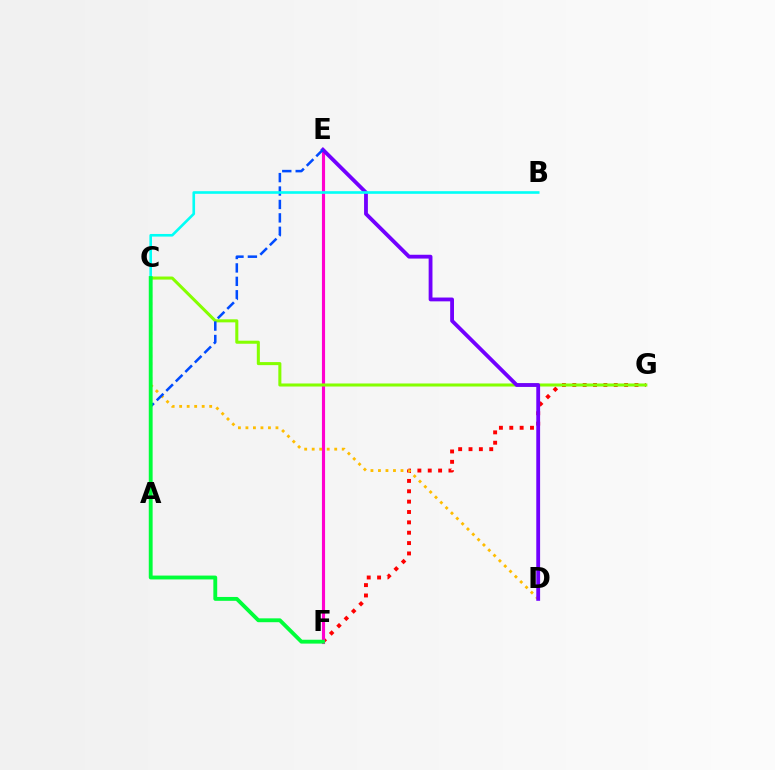{('F', 'G'): [{'color': '#ff0000', 'line_style': 'dotted', 'thickness': 2.81}], ('E', 'F'): [{'color': '#ff00cf', 'line_style': 'solid', 'thickness': 2.25}], ('C', 'G'): [{'color': '#84ff00', 'line_style': 'solid', 'thickness': 2.19}], ('C', 'D'): [{'color': '#ffbd00', 'line_style': 'dotted', 'thickness': 2.04}], ('D', 'E'): [{'color': '#7200ff', 'line_style': 'solid', 'thickness': 2.75}], ('A', 'E'): [{'color': '#004bff', 'line_style': 'dashed', 'thickness': 1.82}], ('B', 'C'): [{'color': '#00fff6', 'line_style': 'solid', 'thickness': 1.89}], ('C', 'F'): [{'color': '#00ff39', 'line_style': 'solid', 'thickness': 2.78}]}